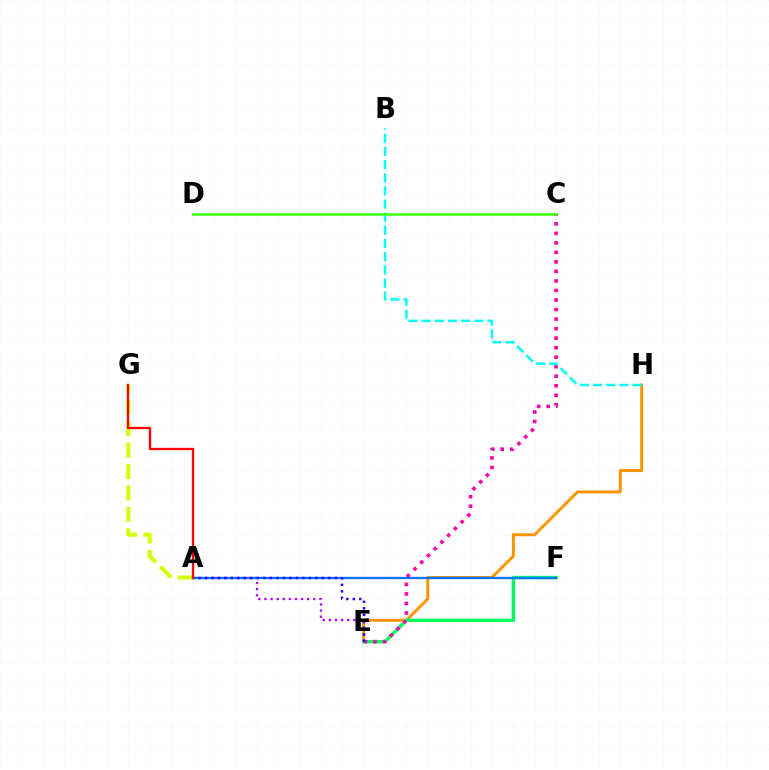{('E', 'H'): [{'color': '#ff9400', 'line_style': 'solid', 'thickness': 2.14}], ('A', 'G'): [{'color': '#d1ff00', 'line_style': 'dashed', 'thickness': 2.91}, {'color': '#ff0000', 'line_style': 'solid', 'thickness': 1.67}], ('E', 'F'): [{'color': '#00ff5c', 'line_style': 'solid', 'thickness': 2.44}], ('C', 'E'): [{'color': '#ff00ac', 'line_style': 'dotted', 'thickness': 2.59}], ('A', 'E'): [{'color': '#b900ff', 'line_style': 'dotted', 'thickness': 1.66}, {'color': '#2500ff', 'line_style': 'dotted', 'thickness': 1.76}], ('A', 'F'): [{'color': '#0074ff', 'line_style': 'solid', 'thickness': 1.67}], ('B', 'H'): [{'color': '#00fff6', 'line_style': 'dashed', 'thickness': 1.79}], ('C', 'D'): [{'color': '#3dff00', 'line_style': 'solid', 'thickness': 1.86}]}